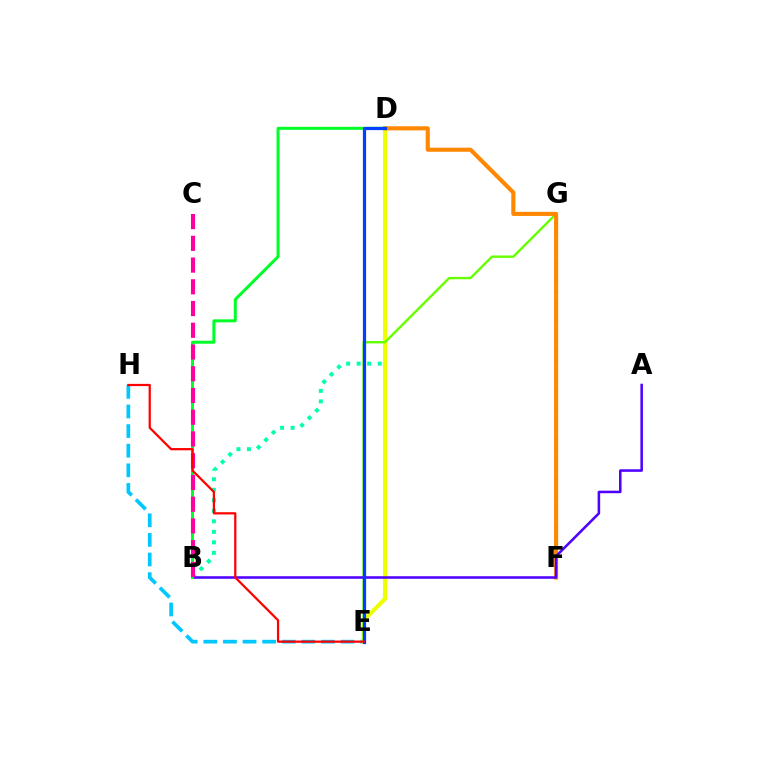{('E', 'H'): [{'color': '#00c7ff', 'line_style': 'dashed', 'thickness': 2.66}, {'color': '#ff0000', 'line_style': 'solid', 'thickness': 1.61}], ('B', 'D'): [{'color': '#00ffaf', 'line_style': 'dotted', 'thickness': 2.86}, {'color': '#00ff27', 'line_style': 'solid', 'thickness': 2.17}], ('D', 'E'): [{'color': '#eeff00', 'line_style': 'solid', 'thickness': 2.96}, {'color': '#003fff', 'line_style': 'solid', 'thickness': 2.31}], ('F', 'G'): [{'color': '#d600ff', 'line_style': 'dotted', 'thickness': 2.66}], ('E', 'G'): [{'color': '#66ff00', 'line_style': 'solid', 'thickness': 1.72}], ('D', 'F'): [{'color': '#ff8800', 'line_style': 'solid', 'thickness': 2.96}], ('A', 'B'): [{'color': '#4f00ff', 'line_style': 'solid', 'thickness': 1.83}], ('B', 'C'): [{'color': '#ff00a0', 'line_style': 'dashed', 'thickness': 2.95}]}